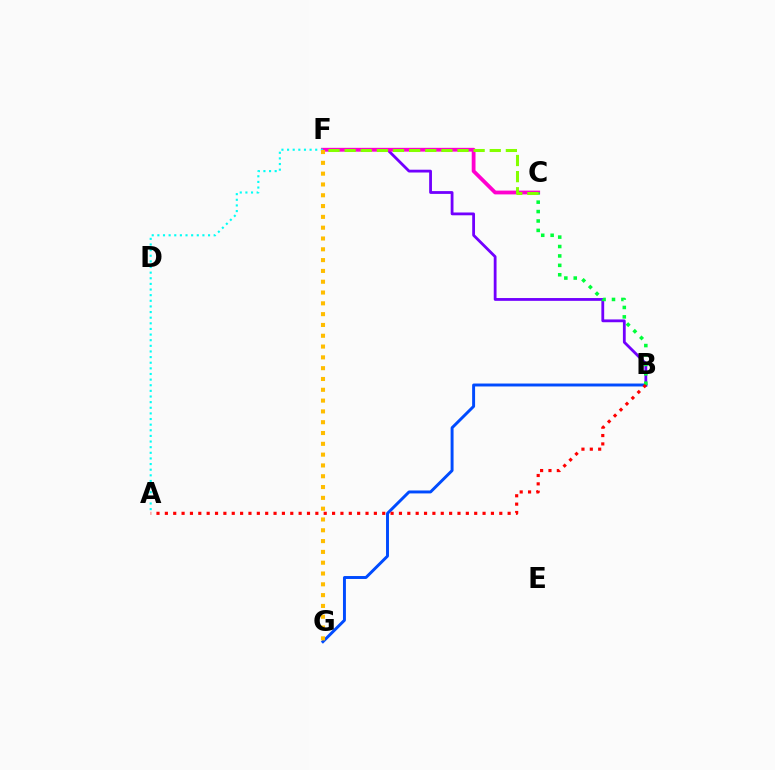{('B', 'F'): [{'color': '#7200ff', 'line_style': 'solid', 'thickness': 2.02}], ('C', 'F'): [{'color': '#ff00cf', 'line_style': 'solid', 'thickness': 2.73}, {'color': '#84ff00', 'line_style': 'dashed', 'thickness': 2.19}], ('A', 'F'): [{'color': '#00fff6', 'line_style': 'dotted', 'thickness': 1.53}], ('B', 'G'): [{'color': '#004bff', 'line_style': 'solid', 'thickness': 2.12}], ('F', 'G'): [{'color': '#ffbd00', 'line_style': 'dotted', 'thickness': 2.94}], ('B', 'C'): [{'color': '#00ff39', 'line_style': 'dotted', 'thickness': 2.56}], ('A', 'B'): [{'color': '#ff0000', 'line_style': 'dotted', 'thickness': 2.27}]}